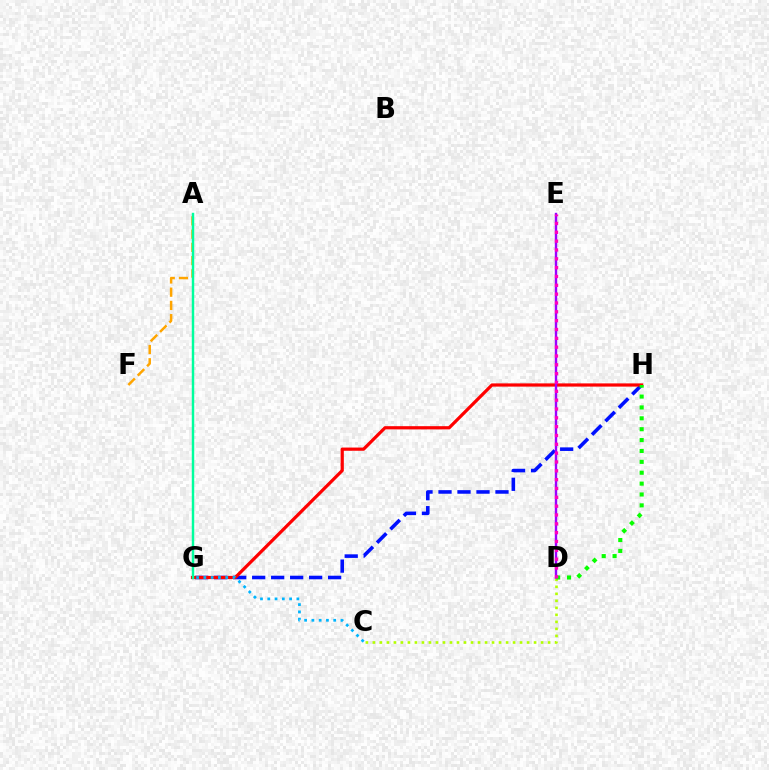{('G', 'H'): [{'color': '#0010ff', 'line_style': 'dashed', 'thickness': 2.58}, {'color': '#ff0000', 'line_style': 'solid', 'thickness': 2.31}], ('D', 'E'): [{'color': '#9b00ff', 'line_style': 'solid', 'thickness': 1.72}, {'color': '#ff00bd', 'line_style': 'dotted', 'thickness': 2.4}], ('A', 'F'): [{'color': '#ffa500', 'line_style': 'dashed', 'thickness': 1.8}], ('A', 'G'): [{'color': '#00ff9d', 'line_style': 'solid', 'thickness': 1.76}], ('C', 'D'): [{'color': '#b3ff00', 'line_style': 'dotted', 'thickness': 1.9}], ('C', 'G'): [{'color': '#00b5ff', 'line_style': 'dotted', 'thickness': 1.98}], ('D', 'H'): [{'color': '#08ff00', 'line_style': 'dotted', 'thickness': 2.96}]}